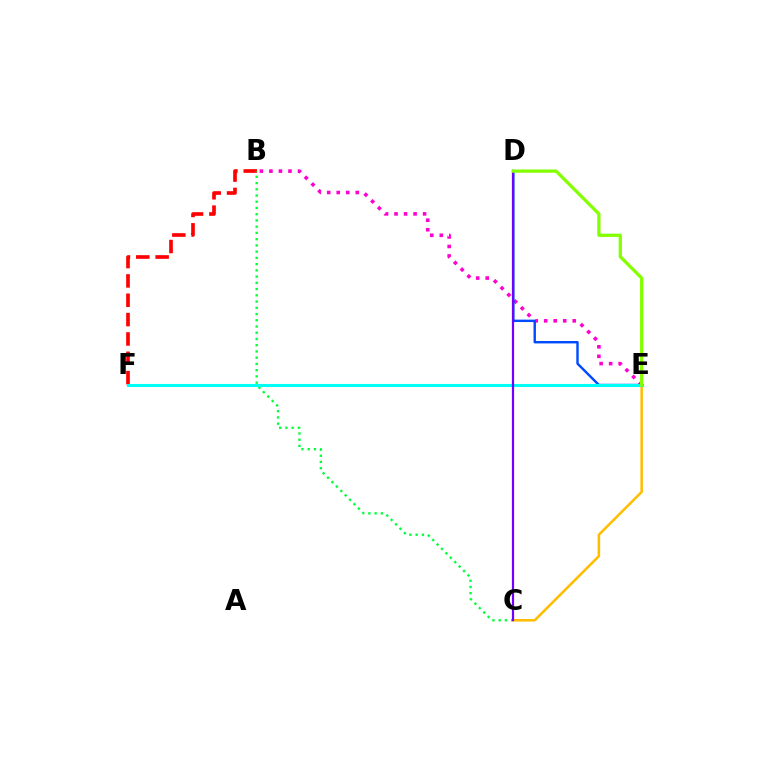{('B', 'E'): [{'color': '#ff00cf', 'line_style': 'dotted', 'thickness': 2.59}], ('B', 'F'): [{'color': '#ff0000', 'line_style': 'dashed', 'thickness': 2.63}], ('B', 'C'): [{'color': '#00ff39', 'line_style': 'dotted', 'thickness': 1.69}], ('D', 'E'): [{'color': '#004bff', 'line_style': 'solid', 'thickness': 1.74}, {'color': '#84ff00', 'line_style': 'solid', 'thickness': 2.35}], ('C', 'E'): [{'color': '#ffbd00', 'line_style': 'solid', 'thickness': 1.83}], ('E', 'F'): [{'color': '#00fff6', 'line_style': 'solid', 'thickness': 2.2}], ('C', 'D'): [{'color': '#7200ff', 'line_style': 'solid', 'thickness': 1.59}]}